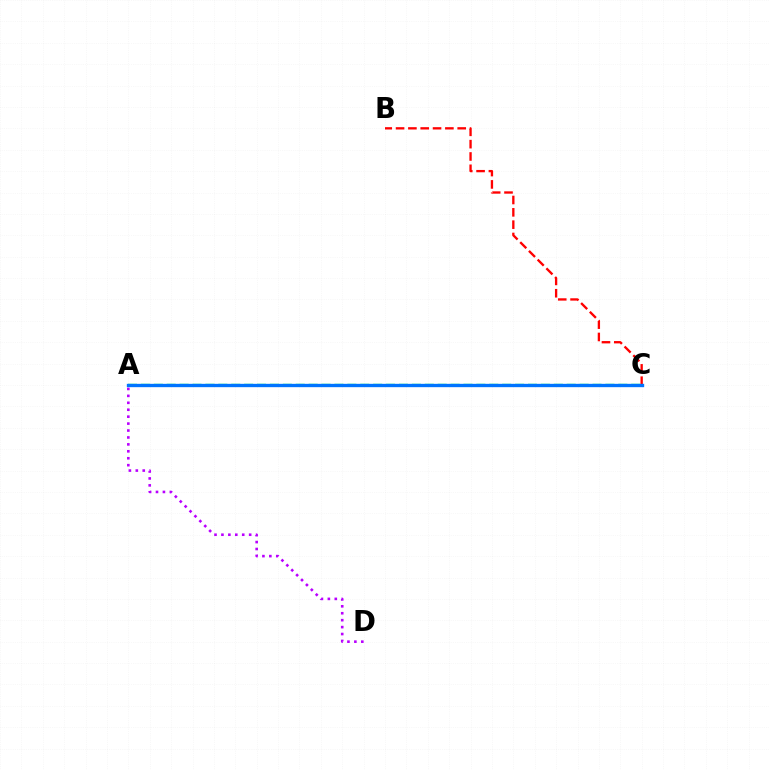{('A', 'C'): [{'color': '#00ff5c', 'line_style': 'dashed', 'thickness': 1.75}, {'color': '#d1ff00', 'line_style': 'dashed', 'thickness': 2.03}, {'color': '#0074ff', 'line_style': 'solid', 'thickness': 2.4}], ('B', 'C'): [{'color': '#ff0000', 'line_style': 'dashed', 'thickness': 1.67}], ('A', 'D'): [{'color': '#b900ff', 'line_style': 'dotted', 'thickness': 1.88}]}